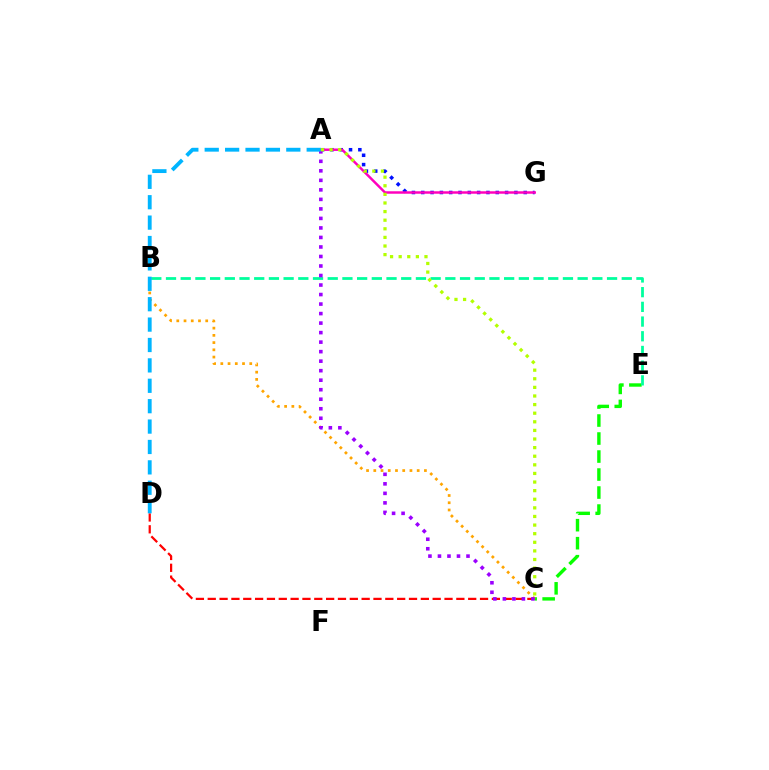{('C', 'D'): [{'color': '#ff0000', 'line_style': 'dashed', 'thickness': 1.61}], ('C', 'E'): [{'color': '#08ff00', 'line_style': 'dashed', 'thickness': 2.45}], ('B', 'C'): [{'color': '#ffa500', 'line_style': 'dotted', 'thickness': 1.97}], ('A', 'G'): [{'color': '#0010ff', 'line_style': 'dotted', 'thickness': 2.53}, {'color': '#ff00bd', 'line_style': 'solid', 'thickness': 1.77}], ('B', 'E'): [{'color': '#00ff9d', 'line_style': 'dashed', 'thickness': 2.0}], ('A', 'C'): [{'color': '#9b00ff', 'line_style': 'dotted', 'thickness': 2.59}, {'color': '#b3ff00', 'line_style': 'dotted', 'thickness': 2.34}], ('A', 'D'): [{'color': '#00b5ff', 'line_style': 'dashed', 'thickness': 2.77}]}